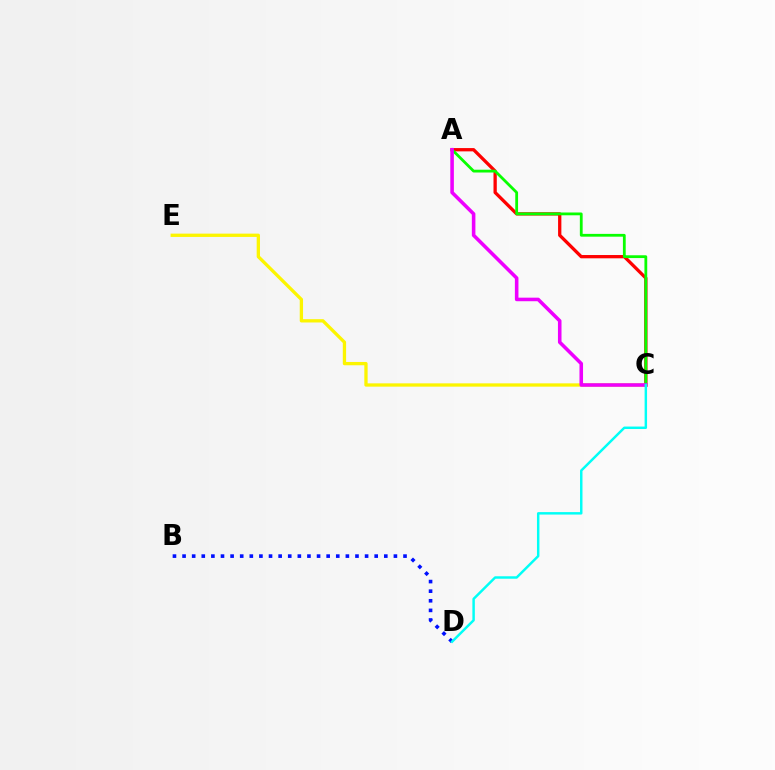{('B', 'D'): [{'color': '#0010ff', 'line_style': 'dotted', 'thickness': 2.61}], ('A', 'C'): [{'color': '#ff0000', 'line_style': 'solid', 'thickness': 2.37}, {'color': '#08ff00', 'line_style': 'solid', 'thickness': 2.01}, {'color': '#ee00ff', 'line_style': 'solid', 'thickness': 2.57}], ('C', 'E'): [{'color': '#fcf500', 'line_style': 'solid', 'thickness': 2.37}], ('C', 'D'): [{'color': '#00fff6', 'line_style': 'solid', 'thickness': 1.77}]}